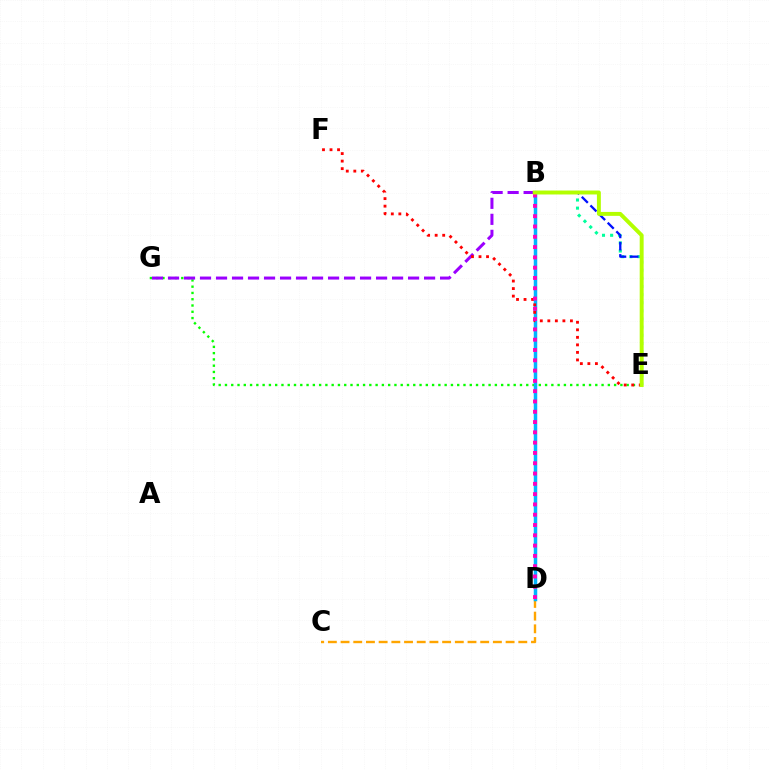{('E', 'G'): [{'color': '#08ff00', 'line_style': 'dotted', 'thickness': 1.71}], ('B', 'E'): [{'color': '#00ff9d', 'line_style': 'dotted', 'thickness': 2.21}, {'color': '#0010ff', 'line_style': 'dashed', 'thickness': 1.66}, {'color': '#b3ff00', 'line_style': 'solid', 'thickness': 2.83}], ('C', 'D'): [{'color': '#ffa500', 'line_style': 'dashed', 'thickness': 1.72}], ('B', 'G'): [{'color': '#9b00ff', 'line_style': 'dashed', 'thickness': 2.17}], ('B', 'D'): [{'color': '#00b5ff', 'line_style': 'solid', 'thickness': 2.51}, {'color': '#ff00bd', 'line_style': 'dotted', 'thickness': 2.8}], ('E', 'F'): [{'color': '#ff0000', 'line_style': 'dotted', 'thickness': 2.05}]}